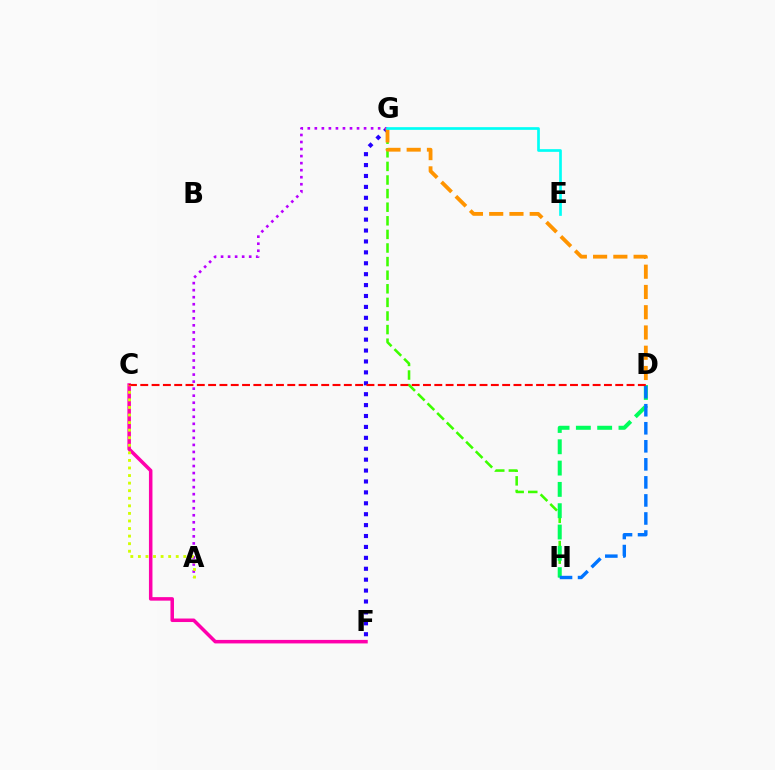{('G', 'H'): [{'color': '#3dff00', 'line_style': 'dashed', 'thickness': 1.85}], ('F', 'G'): [{'color': '#2500ff', 'line_style': 'dotted', 'thickness': 2.96}], ('A', 'G'): [{'color': '#b900ff', 'line_style': 'dotted', 'thickness': 1.91}], ('D', 'H'): [{'color': '#00ff5c', 'line_style': 'dashed', 'thickness': 2.9}, {'color': '#0074ff', 'line_style': 'dashed', 'thickness': 2.45}], ('D', 'G'): [{'color': '#ff9400', 'line_style': 'dashed', 'thickness': 2.75}], ('E', 'G'): [{'color': '#00fff6', 'line_style': 'solid', 'thickness': 1.94}], ('C', 'F'): [{'color': '#ff00ac', 'line_style': 'solid', 'thickness': 2.53}], ('C', 'D'): [{'color': '#ff0000', 'line_style': 'dashed', 'thickness': 1.54}], ('A', 'C'): [{'color': '#d1ff00', 'line_style': 'dotted', 'thickness': 2.06}]}